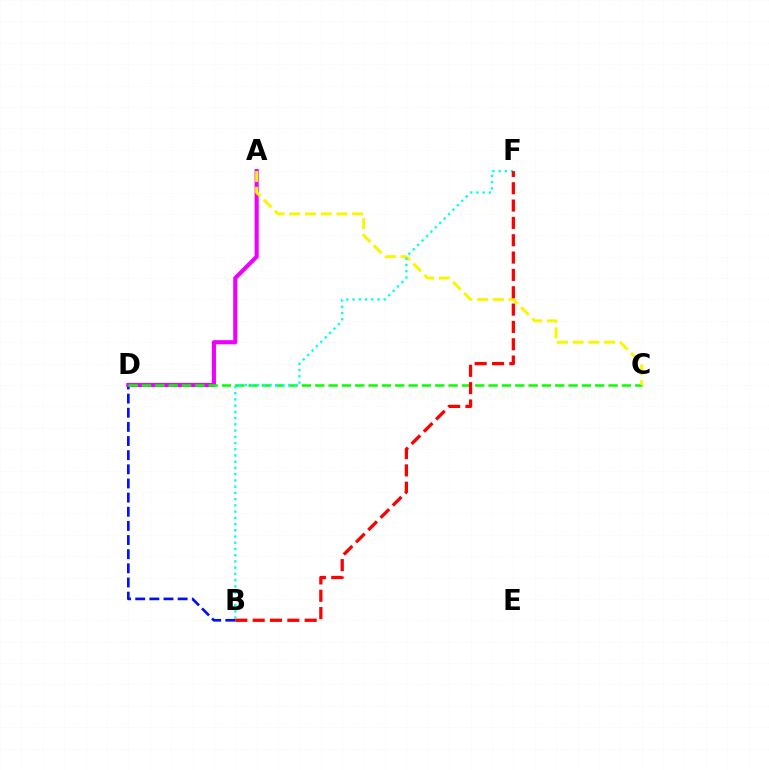{('B', 'D'): [{'color': '#0010ff', 'line_style': 'dashed', 'thickness': 1.92}], ('A', 'D'): [{'color': '#ee00ff', 'line_style': 'solid', 'thickness': 2.97}], ('C', 'D'): [{'color': '#08ff00', 'line_style': 'dashed', 'thickness': 1.81}], ('A', 'C'): [{'color': '#fcf500', 'line_style': 'dashed', 'thickness': 2.14}], ('B', 'F'): [{'color': '#00fff6', 'line_style': 'dotted', 'thickness': 1.69}, {'color': '#ff0000', 'line_style': 'dashed', 'thickness': 2.35}]}